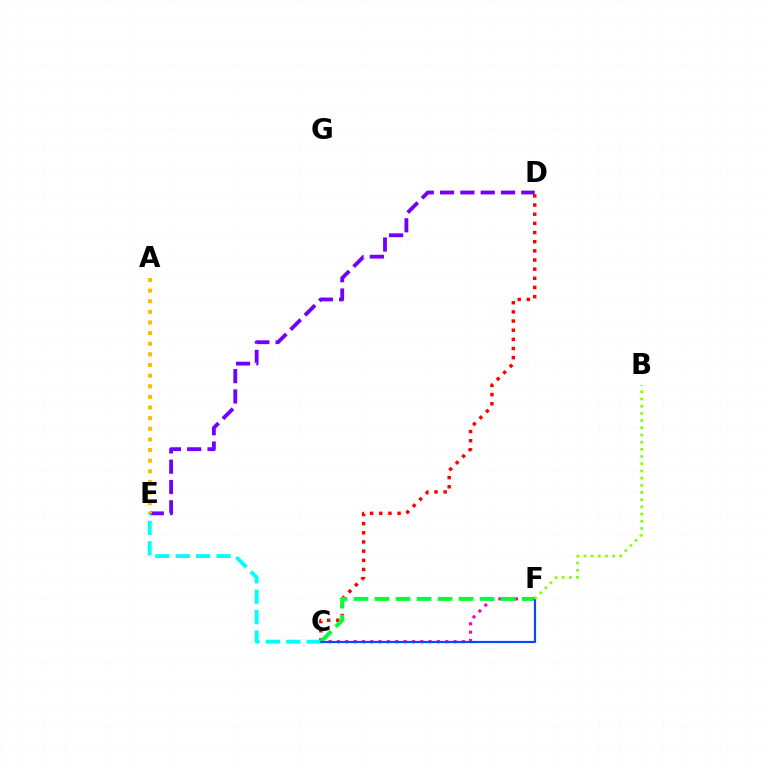{('D', 'E'): [{'color': '#7200ff', 'line_style': 'dashed', 'thickness': 2.76}], ('C', 'D'): [{'color': '#ff0000', 'line_style': 'dotted', 'thickness': 2.49}], ('A', 'E'): [{'color': '#ffbd00', 'line_style': 'dotted', 'thickness': 2.89}], ('C', 'F'): [{'color': '#ff00cf', 'line_style': 'dotted', 'thickness': 2.26}, {'color': '#00ff39', 'line_style': 'dashed', 'thickness': 2.86}, {'color': '#004bff', 'line_style': 'solid', 'thickness': 1.57}], ('C', 'E'): [{'color': '#00fff6', 'line_style': 'dashed', 'thickness': 2.77}], ('B', 'F'): [{'color': '#84ff00', 'line_style': 'dotted', 'thickness': 1.95}]}